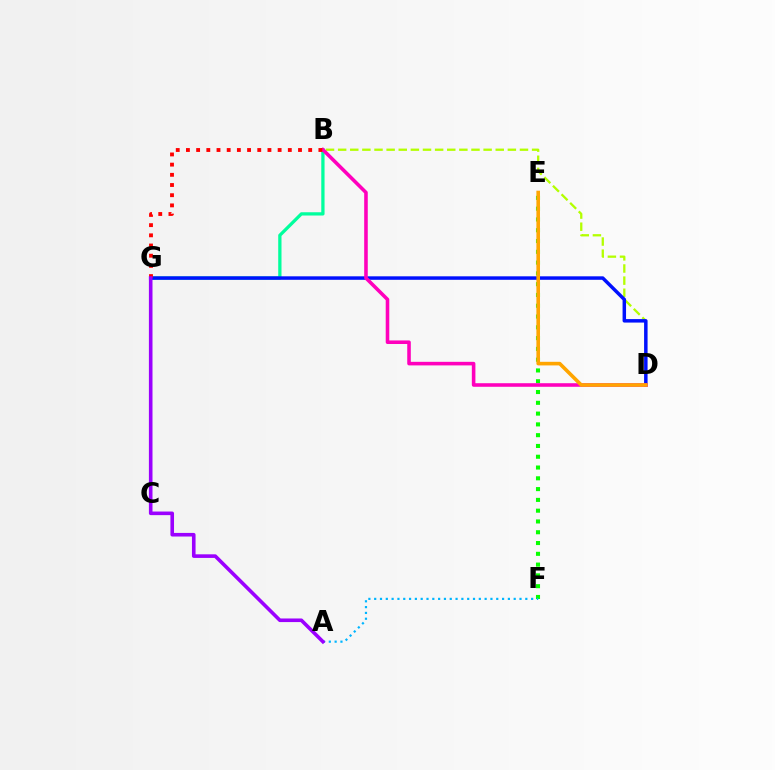{('B', 'D'): [{'color': '#b3ff00', 'line_style': 'dashed', 'thickness': 1.65}, {'color': '#ff00bd', 'line_style': 'solid', 'thickness': 2.57}], ('E', 'F'): [{'color': '#08ff00', 'line_style': 'dotted', 'thickness': 2.93}], ('B', 'G'): [{'color': '#00ff9d', 'line_style': 'solid', 'thickness': 2.36}, {'color': '#ff0000', 'line_style': 'dotted', 'thickness': 2.77}], ('D', 'G'): [{'color': '#0010ff', 'line_style': 'solid', 'thickness': 2.51}], ('A', 'F'): [{'color': '#00b5ff', 'line_style': 'dotted', 'thickness': 1.58}], ('D', 'E'): [{'color': '#ffa500', 'line_style': 'solid', 'thickness': 2.6}], ('A', 'G'): [{'color': '#9b00ff', 'line_style': 'solid', 'thickness': 2.59}]}